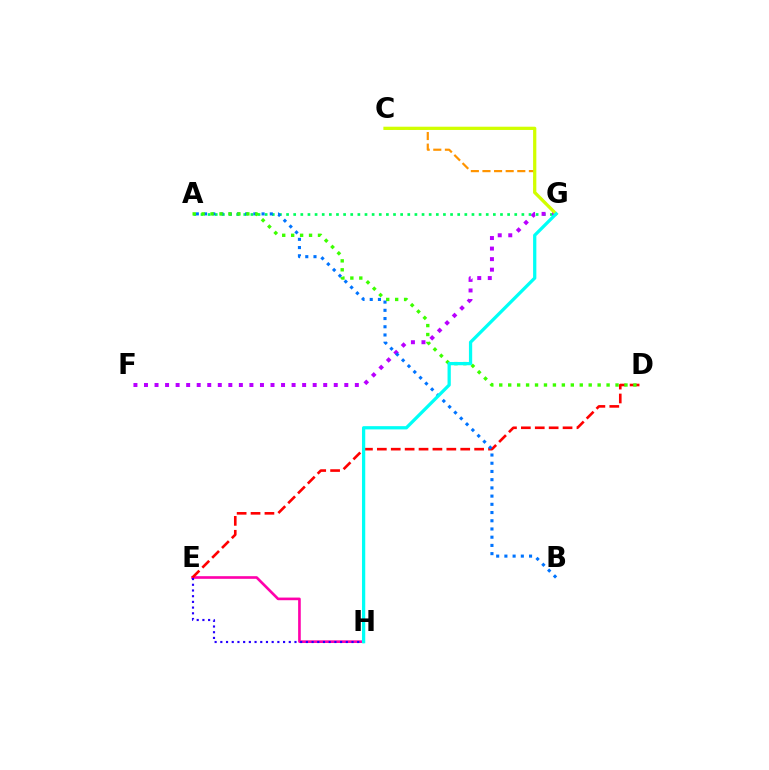{('A', 'G'): [{'color': '#00ff5c', 'line_style': 'dotted', 'thickness': 1.94}], ('E', 'H'): [{'color': '#ff00ac', 'line_style': 'solid', 'thickness': 1.9}, {'color': '#2500ff', 'line_style': 'dotted', 'thickness': 1.55}], ('C', 'G'): [{'color': '#ff9400', 'line_style': 'dashed', 'thickness': 1.58}, {'color': '#d1ff00', 'line_style': 'solid', 'thickness': 2.34}], ('D', 'E'): [{'color': '#ff0000', 'line_style': 'dashed', 'thickness': 1.89}], ('F', 'G'): [{'color': '#b900ff', 'line_style': 'dotted', 'thickness': 2.86}], ('A', 'B'): [{'color': '#0074ff', 'line_style': 'dotted', 'thickness': 2.23}], ('A', 'D'): [{'color': '#3dff00', 'line_style': 'dotted', 'thickness': 2.43}], ('G', 'H'): [{'color': '#00fff6', 'line_style': 'solid', 'thickness': 2.35}]}